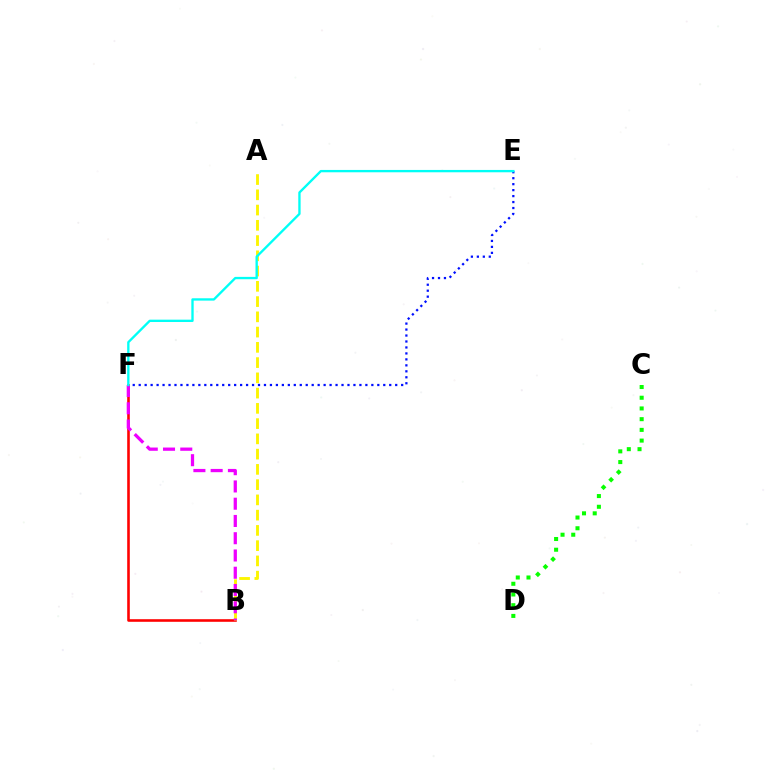{('C', 'D'): [{'color': '#08ff00', 'line_style': 'dotted', 'thickness': 2.91}], ('E', 'F'): [{'color': '#0010ff', 'line_style': 'dotted', 'thickness': 1.62}, {'color': '#00fff6', 'line_style': 'solid', 'thickness': 1.69}], ('B', 'F'): [{'color': '#ff0000', 'line_style': 'solid', 'thickness': 1.86}, {'color': '#ee00ff', 'line_style': 'dashed', 'thickness': 2.34}], ('A', 'B'): [{'color': '#fcf500', 'line_style': 'dashed', 'thickness': 2.07}]}